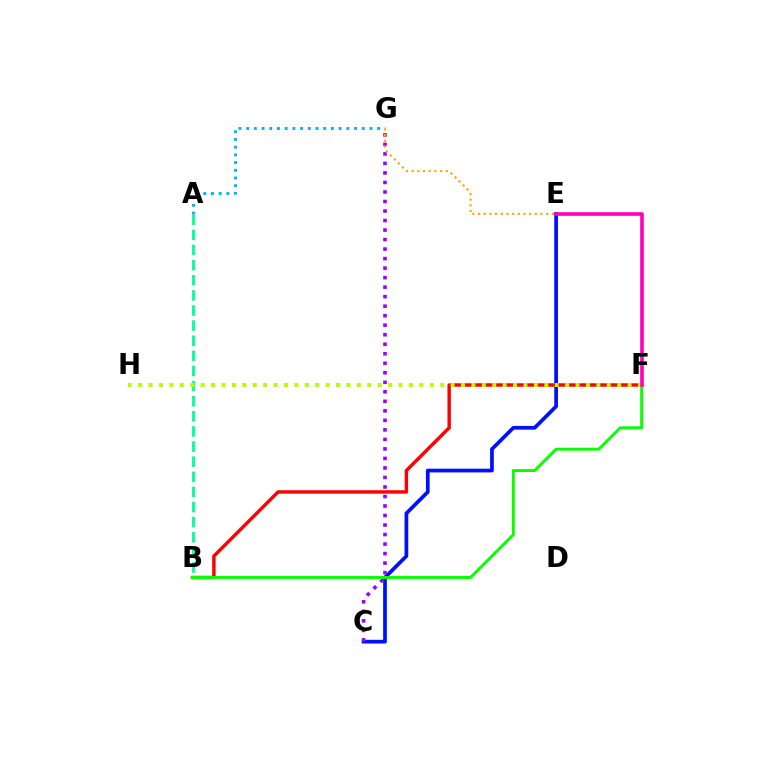{('C', 'E'): [{'color': '#0010ff', 'line_style': 'solid', 'thickness': 2.68}], ('A', 'B'): [{'color': '#00ff9d', 'line_style': 'dashed', 'thickness': 2.05}], ('B', 'F'): [{'color': '#ff0000', 'line_style': 'solid', 'thickness': 2.46}, {'color': '#08ff00', 'line_style': 'solid', 'thickness': 2.11}], ('C', 'G'): [{'color': '#9b00ff', 'line_style': 'dotted', 'thickness': 2.59}], ('A', 'G'): [{'color': '#00b5ff', 'line_style': 'dotted', 'thickness': 2.09}], ('F', 'H'): [{'color': '#b3ff00', 'line_style': 'dotted', 'thickness': 2.83}], ('E', 'G'): [{'color': '#ffa500', 'line_style': 'dotted', 'thickness': 1.54}], ('E', 'F'): [{'color': '#ff00bd', 'line_style': 'solid', 'thickness': 2.61}]}